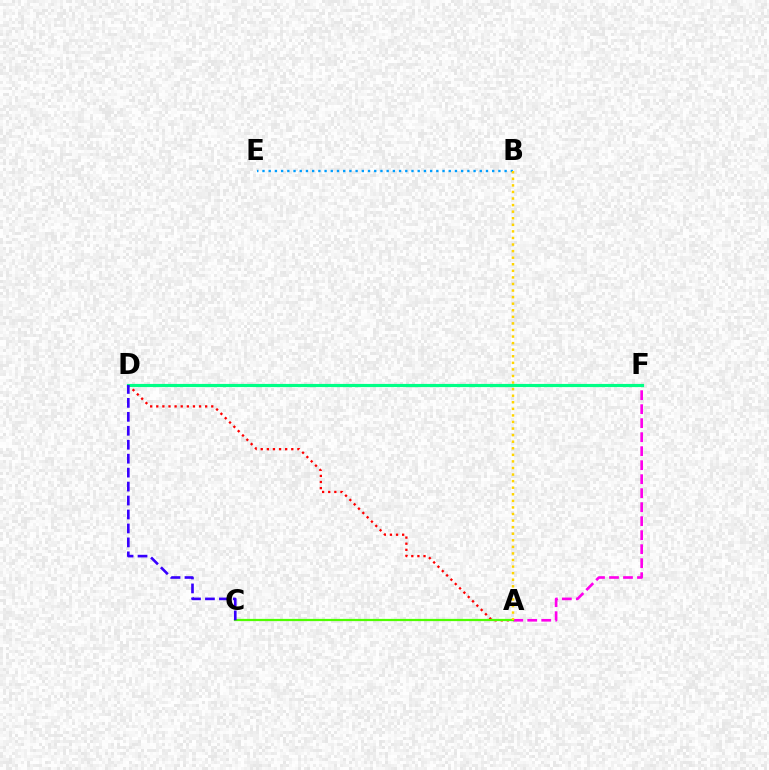{('A', 'D'): [{'color': '#ff0000', 'line_style': 'dotted', 'thickness': 1.66}], ('B', 'E'): [{'color': '#009eff', 'line_style': 'dotted', 'thickness': 1.69}], ('A', 'F'): [{'color': '#ff00ed', 'line_style': 'dashed', 'thickness': 1.9}], ('A', 'C'): [{'color': '#4fff00', 'line_style': 'solid', 'thickness': 1.61}], ('A', 'B'): [{'color': '#ffd500', 'line_style': 'dotted', 'thickness': 1.79}], ('D', 'F'): [{'color': '#00ff86', 'line_style': 'solid', 'thickness': 2.28}], ('C', 'D'): [{'color': '#3700ff', 'line_style': 'dashed', 'thickness': 1.9}]}